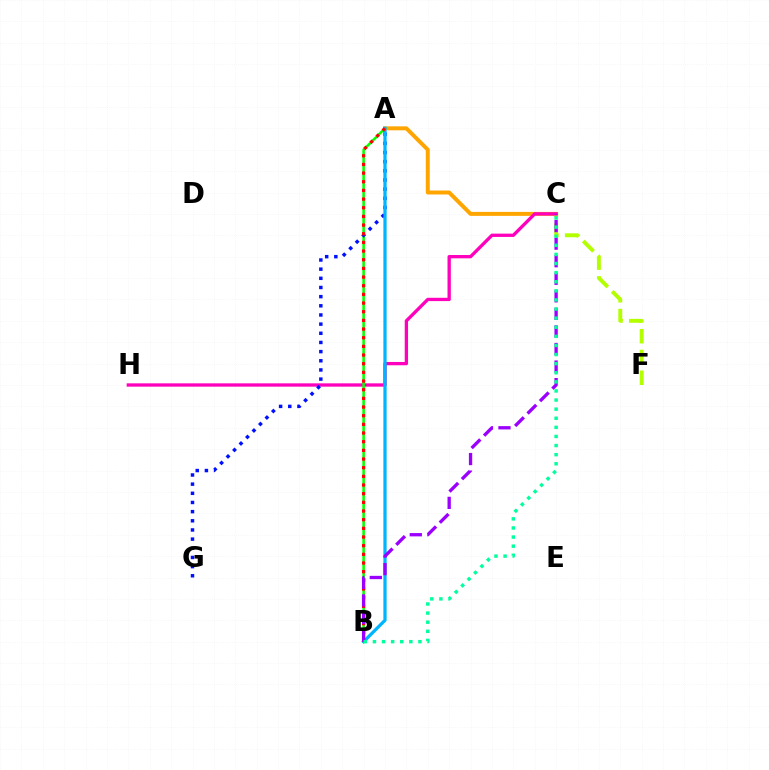{('A', 'C'): [{'color': '#ffa500', 'line_style': 'solid', 'thickness': 2.86}], ('C', 'F'): [{'color': '#b3ff00', 'line_style': 'dashed', 'thickness': 2.82}], ('C', 'H'): [{'color': '#ff00bd', 'line_style': 'solid', 'thickness': 2.38}], ('A', 'B'): [{'color': '#08ff00', 'line_style': 'solid', 'thickness': 1.83}, {'color': '#00b5ff', 'line_style': 'solid', 'thickness': 2.33}, {'color': '#ff0000', 'line_style': 'dotted', 'thickness': 2.35}], ('A', 'G'): [{'color': '#0010ff', 'line_style': 'dotted', 'thickness': 2.49}], ('B', 'C'): [{'color': '#9b00ff', 'line_style': 'dashed', 'thickness': 2.39}, {'color': '#00ff9d', 'line_style': 'dotted', 'thickness': 2.47}]}